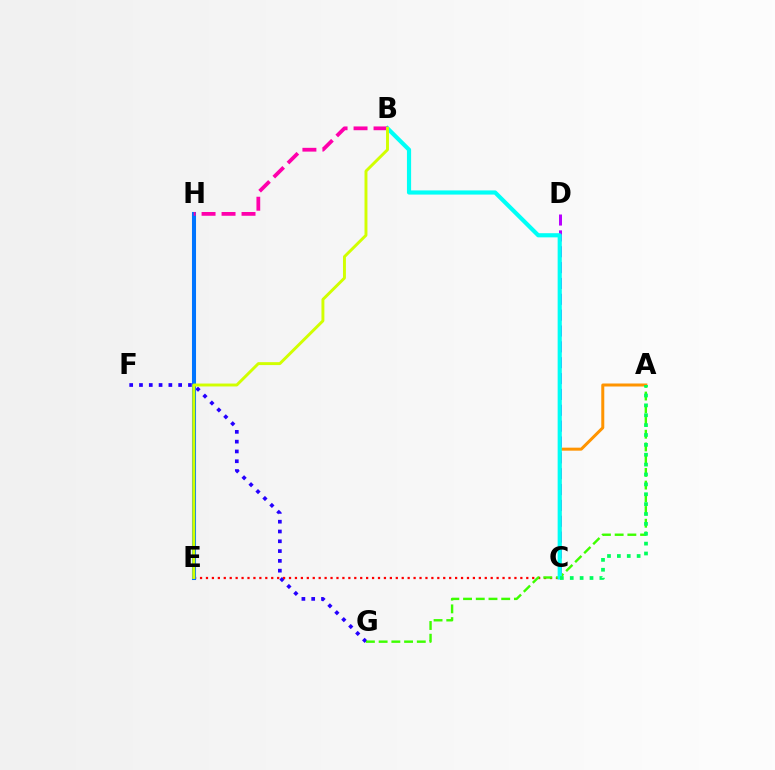{('F', 'G'): [{'color': '#2500ff', 'line_style': 'dotted', 'thickness': 2.66}], ('C', 'D'): [{'color': '#b900ff', 'line_style': 'dashed', 'thickness': 2.15}], ('C', 'E'): [{'color': '#ff0000', 'line_style': 'dotted', 'thickness': 1.61}], ('A', 'C'): [{'color': '#ff9400', 'line_style': 'solid', 'thickness': 2.16}, {'color': '#00ff5c', 'line_style': 'dotted', 'thickness': 2.68}], ('A', 'G'): [{'color': '#3dff00', 'line_style': 'dashed', 'thickness': 1.73}], ('B', 'C'): [{'color': '#00fff6', 'line_style': 'solid', 'thickness': 2.99}], ('E', 'H'): [{'color': '#0074ff', 'line_style': 'solid', 'thickness': 2.92}], ('B', 'H'): [{'color': '#ff00ac', 'line_style': 'dashed', 'thickness': 2.71}], ('B', 'E'): [{'color': '#d1ff00', 'line_style': 'solid', 'thickness': 2.1}]}